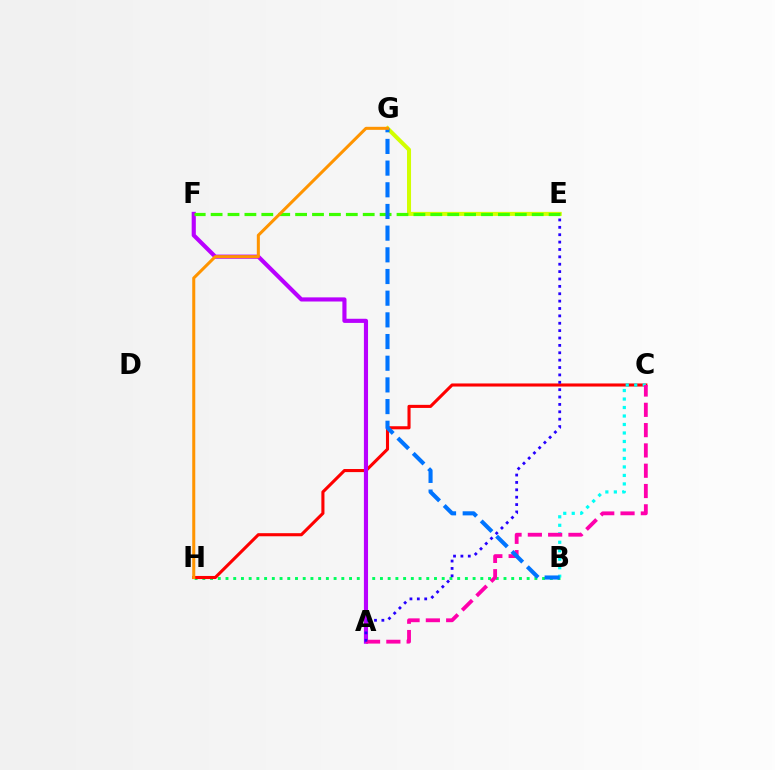{('B', 'H'): [{'color': '#00ff5c', 'line_style': 'dotted', 'thickness': 2.1}], ('E', 'G'): [{'color': '#d1ff00', 'line_style': 'solid', 'thickness': 2.9}], ('C', 'H'): [{'color': '#ff0000', 'line_style': 'solid', 'thickness': 2.22}], ('A', 'F'): [{'color': '#b900ff', 'line_style': 'solid', 'thickness': 2.98}], ('B', 'C'): [{'color': '#00fff6', 'line_style': 'dotted', 'thickness': 2.31}], ('A', 'C'): [{'color': '#ff00ac', 'line_style': 'dashed', 'thickness': 2.76}], ('E', 'F'): [{'color': '#3dff00', 'line_style': 'dashed', 'thickness': 2.3}], ('A', 'E'): [{'color': '#2500ff', 'line_style': 'dotted', 'thickness': 2.0}], ('B', 'G'): [{'color': '#0074ff', 'line_style': 'dashed', 'thickness': 2.95}], ('G', 'H'): [{'color': '#ff9400', 'line_style': 'solid', 'thickness': 2.19}]}